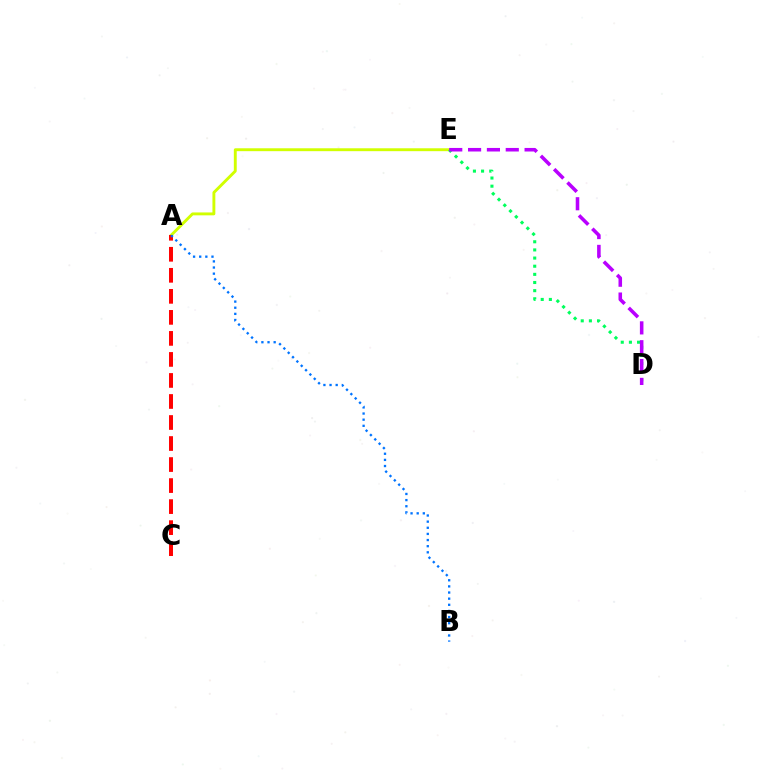{('A', 'E'): [{'color': '#d1ff00', 'line_style': 'solid', 'thickness': 2.08}], ('A', 'C'): [{'color': '#ff0000', 'line_style': 'dashed', 'thickness': 2.86}], ('D', 'E'): [{'color': '#00ff5c', 'line_style': 'dotted', 'thickness': 2.21}, {'color': '#b900ff', 'line_style': 'dashed', 'thickness': 2.56}], ('A', 'B'): [{'color': '#0074ff', 'line_style': 'dotted', 'thickness': 1.67}]}